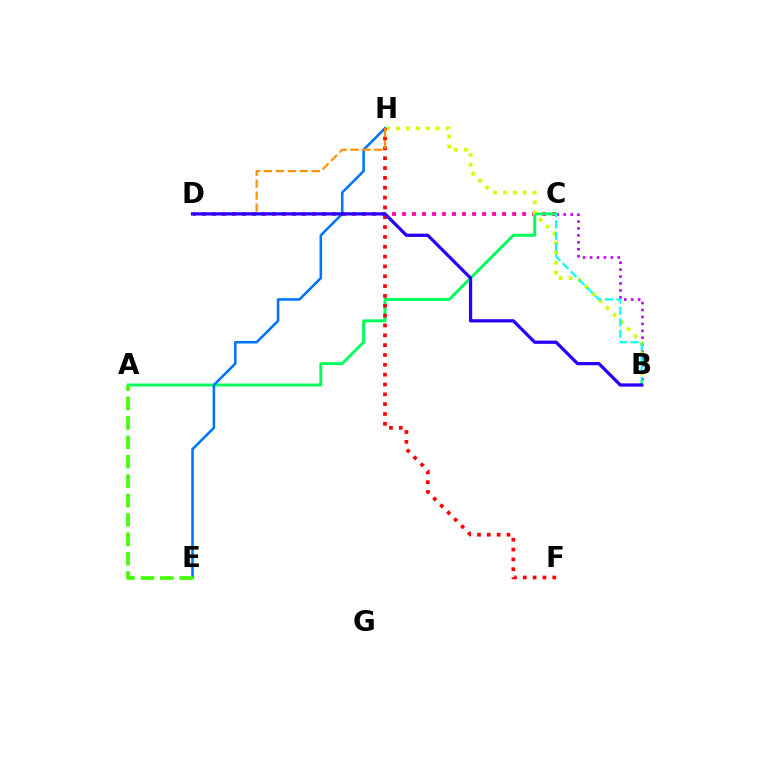{('B', 'C'): [{'color': '#b900ff', 'line_style': 'dotted', 'thickness': 1.88}, {'color': '#00fff6', 'line_style': 'dashed', 'thickness': 1.55}], ('C', 'D'): [{'color': '#ff00ac', 'line_style': 'dotted', 'thickness': 2.72}], ('A', 'C'): [{'color': '#00ff5c', 'line_style': 'solid', 'thickness': 2.11}], ('E', 'H'): [{'color': '#0074ff', 'line_style': 'solid', 'thickness': 1.84}], ('B', 'H'): [{'color': '#d1ff00', 'line_style': 'dotted', 'thickness': 2.69}], ('A', 'E'): [{'color': '#3dff00', 'line_style': 'dashed', 'thickness': 2.63}], ('F', 'H'): [{'color': '#ff0000', 'line_style': 'dotted', 'thickness': 2.67}], ('D', 'H'): [{'color': '#ff9400', 'line_style': 'dashed', 'thickness': 1.62}], ('B', 'D'): [{'color': '#2500ff', 'line_style': 'solid', 'thickness': 2.35}]}